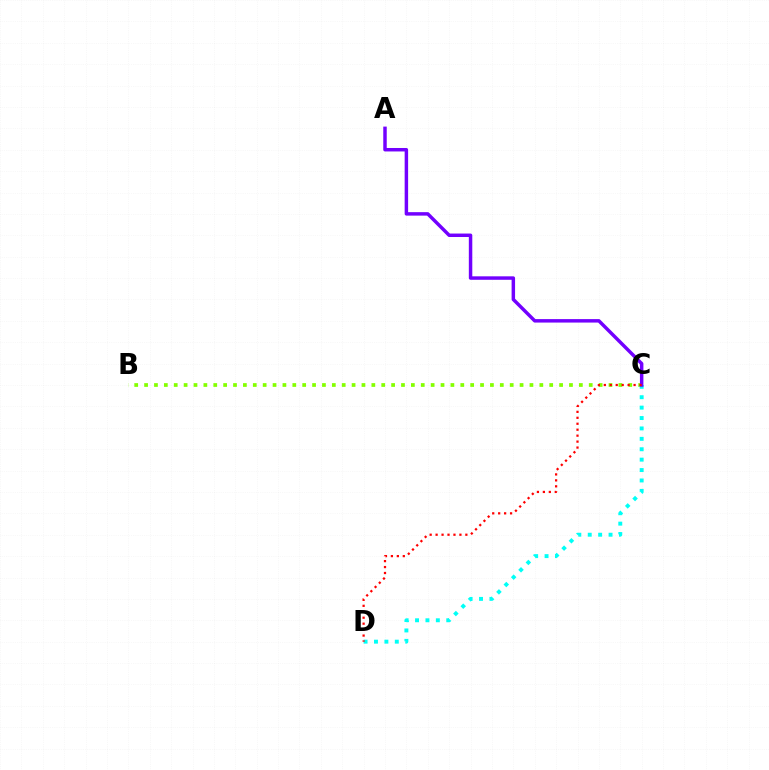{('B', 'C'): [{'color': '#84ff00', 'line_style': 'dotted', 'thickness': 2.68}], ('C', 'D'): [{'color': '#00fff6', 'line_style': 'dotted', 'thickness': 2.83}, {'color': '#ff0000', 'line_style': 'dotted', 'thickness': 1.62}], ('A', 'C'): [{'color': '#7200ff', 'line_style': 'solid', 'thickness': 2.5}]}